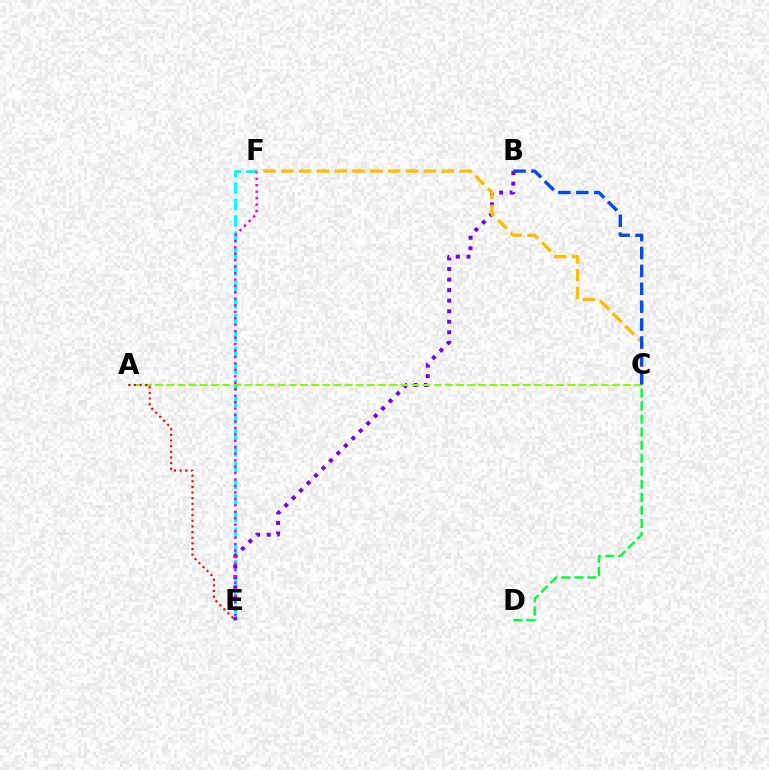{('C', 'D'): [{'color': '#00ff39', 'line_style': 'dashed', 'thickness': 1.77}], ('E', 'F'): [{'color': '#00fff6', 'line_style': 'dashed', 'thickness': 2.23}, {'color': '#ff00cf', 'line_style': 'dotted', 'thickness': 1.75}], ('B', 'E'): [{'color': '#7200ff', 'line_style': 'dotted', 'thickness': 2.86}], ('A', 'C'): [{'color': '#84ff00', 'line_style': 'dashed', 'thickness': 1.51}], ('C', 'F'): [{'color': '#ffbd00', 'line_style': 'dashed', 'thickness': 2.42}], ('A', 'E'): [{'color': '#ff0000', 'line_style': 'dotted', 'thickness': 1.53}], ('B', 'C'): [{'color': '#004bff', 'line_style': 'dashed', 'thickness': 2.43}]}